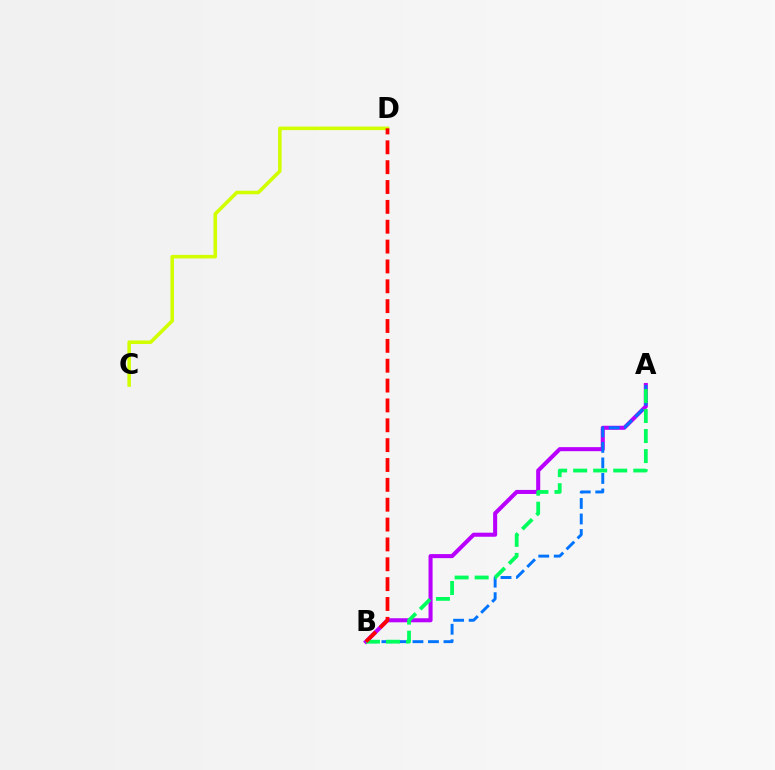{('C', 'D'): [{'color': '#d1ff00', 'line_style': 'solid', 'thickness': 2.56}], ('A', 'B'): [{'color': '#b900ff', 'line_style': 'solid', 'thickness': 2.92}, {'color': '#0074ff', 'line_style': 'dashed', 'thickness': 2.11}, {'color': '#00ff5c', 'line_style': 'dashed', 'thickness': 2.72}], ('B', 'D'): [{'color': '#ff0000', 'line_style': 'dashed', 'thickness': 2.7}]}